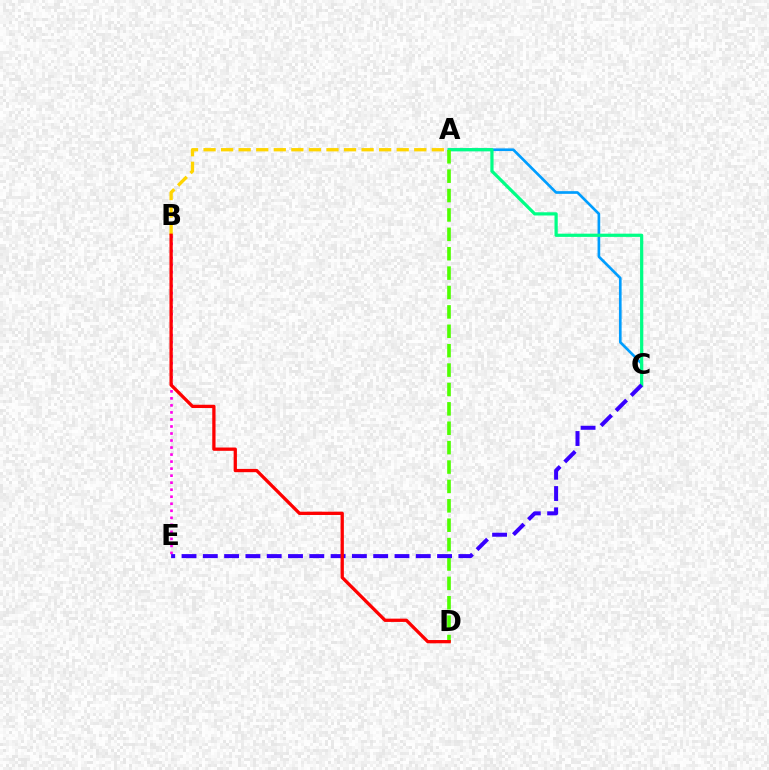{('B', 'E'): [{'color': '#ff00ed', 'line_style': 'dotted', 'thickness': 1.91}], ('A', 'C'): [{'color': '#009eff', 'line_style': 'solid', 'thickness': 1.92}, {'color': '#00ff86', 'line_style': 'solid', 'thickness': 2.32}], ('A', 'D'): [{'color': '#4fff00', 'line_style': 'dashed', 'thickness': 2.63}], ('C', 'E'): [{'color': '#3700ff', 'line_style': 'dashed', 'thickness': 2.89}], ('A', 'B'): [{'color': '#ffd500', 'line_style': 'dashed', 'thickness': 2.39}], ('B', 'D'): [{'color': '#ff0000', 'line_style': 'solid', 'thickness': 2.36}]}